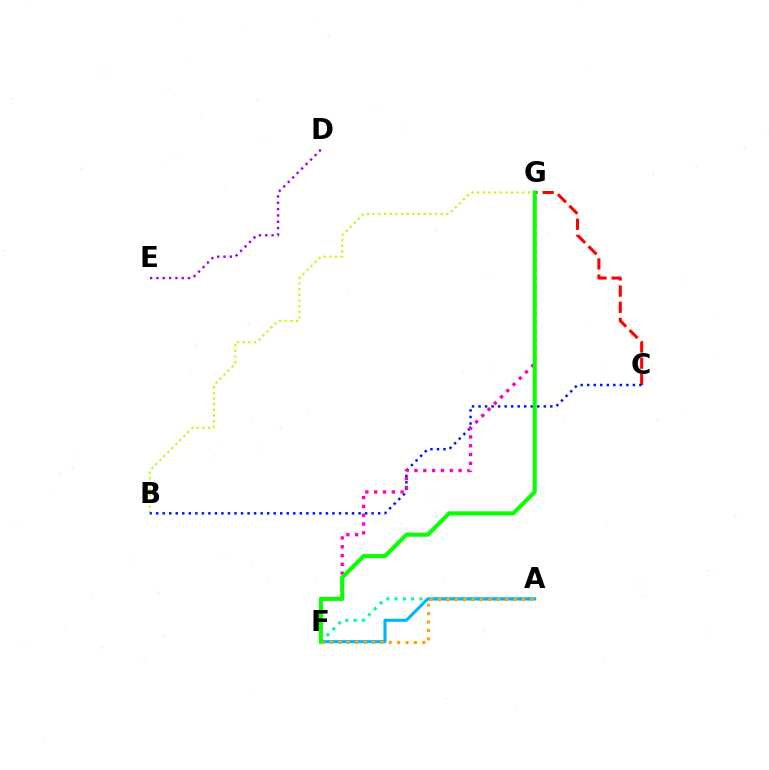{('B', 'G'): [{'color': '#b3ff00', 'line_style': 'dotted', 'thickness': 1.54}], ('C', 'G'): [{'color': '#ff0000', 'line_style': 'dashed', 'thickness': 2.2}], ('B', 'C'): [{'color': '#0010ff', 'line_style': 'dotted', 'thickness': 1.77}], ('A', 'F'): [{'color': '#00ff9d', 'line_style': 'dotted', 'thickness': 2.26}, {'color': '#00b5ff', 'line_style': 'solid', 'thickness': 2.21}, {'color': '#ffa500', 'line_style': 'dotted', 'thickness': 2.28}], ('F', 'G'): [{'color': '#ff00bd', 'line_style': 'dotted', 'thickness': 2.4}, {'color': '#08ff00', 'line_style': 'solid', 'thickness': 2.92}], ('D', 'E'): [{'color': '#9b00ff', 'line_style': 'dotted', 'thickness': 1.72}]}